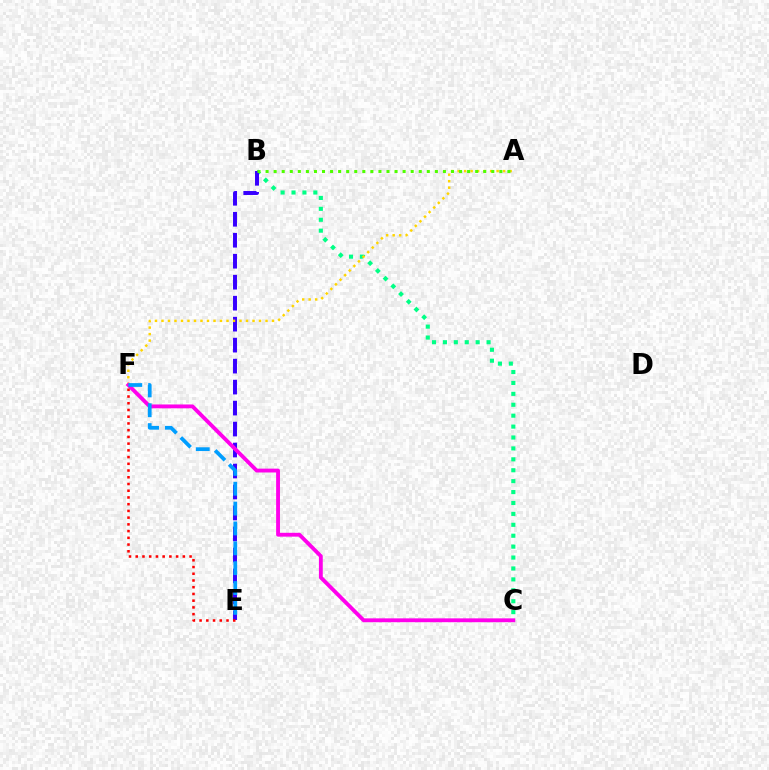{('B', 'C'): [{'color': '#00ff86', 'line_style': 'dotted', 'thickness': 2.97}], ('B', 'E'): [{'color': '#3700ff', 'line_style': 'dashed', 'thickness': 2.85}], ('A', 'F'): [{'color': '#ffd500', 'line_style': 'dotted', 'thickness': 1.77}], ('C', 'F'): [{'color': '#ff00ed', 'line_style': 'solid', 'thickness': 2.77}], ('E', 'F'): [{'color': '#ff0000', 'line_style': 'dotted', 'thickness': 1.83}, {'color': '#009eff', 'line_style': 'dashed', 'thickness': 2.7}], ('A', 'B'): [{'color': '#4fff00', 'line_style': 'dotted', 'thickness': 2.19}]}